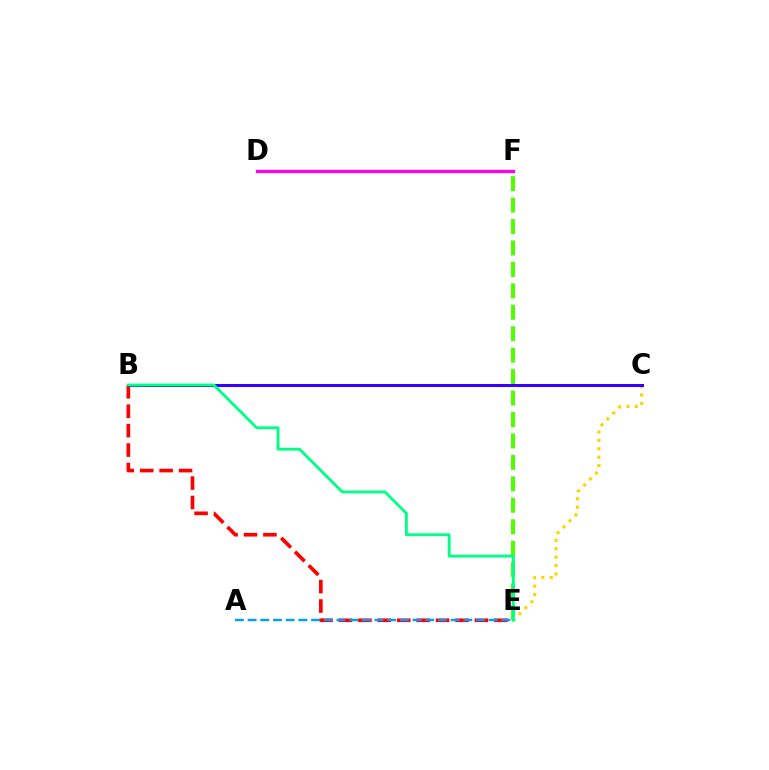{('E', 'F'): [{'color': '#4fff00', 'line_style': 'dashed', 'thickness': 2.91}], ('B', 'E'): [{'color': '#ff0000', 'line_style': 'dashed', 'thickness': 2.64}, {'color': '#00ff86', 'line_style': 'solid', 'thickness': 2.05}], ('A', 'E'): [{'color': '#009eff', 'line_style': 'dashed', 'thickness': 1.72}], ('C', 'E'): [{'color': '#ffd500', 'line_style': 'dotted', 'thickness': 2.28}], ('B', 'C'): [{'color': '#3700ff', 'line_style': 'solid', 'thickness': 2.18}], ('D', 'F'): [{'color': '#ff00ed', 'line_style': 'solid', 'thickness': 2.34}]}